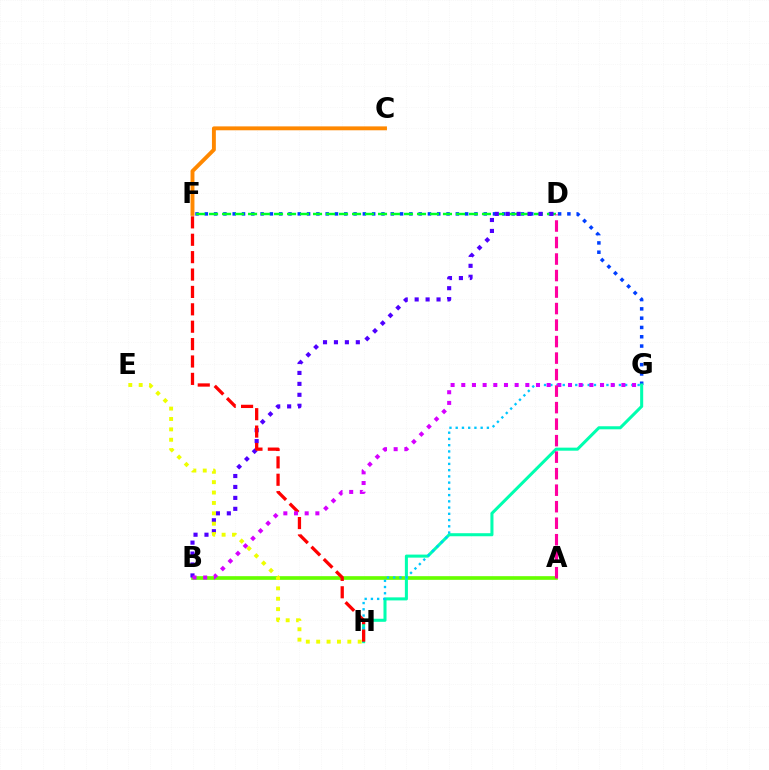{('F', 'G'): [{'color': '#003fff', 'line_style': 'dotted', 'thickness': 2.53}], ('A', 'B'): [{'color': '#66ff00', 'line_style': 'solid', 'thickness': 2.64}], ('G', 'H'): [{'color': '#00ffaf', 'line_style': 'solid', 'thickness': 2.19}, {'color': '#00c7ff', 'line_style': 'dotted', 'thickness': 1.7}], ('C', 'F'): [{'color': '#ff8800', 'line_style': 'solid', 'thickness': 2.81}], ('D', 'F'): [{'color': '#00ff27', 'line_style': 'dashed', 'thickness': 1.77}], ('B', 'D'): [{'color': '#4f00ff', 'line_style': 'dotted', 'thickness': 2.97}], ('E', 'H'): [{'color': '#eeff00', 'line_style': 'dotted', 'thickness': 2.82}], ('F', 'H'): [{'color': '#ff0000', 'line_style': 'dashed', 'thickness': 2.36}], ('B', 'G'): [{'color': '#d600ff', 'line_style': 'dotted', 'thickness': 2.9}], ('A', 'D'): [{'color': '#ff00a0', 'line_style': 'dashed', 'thickness': 2.24}]}